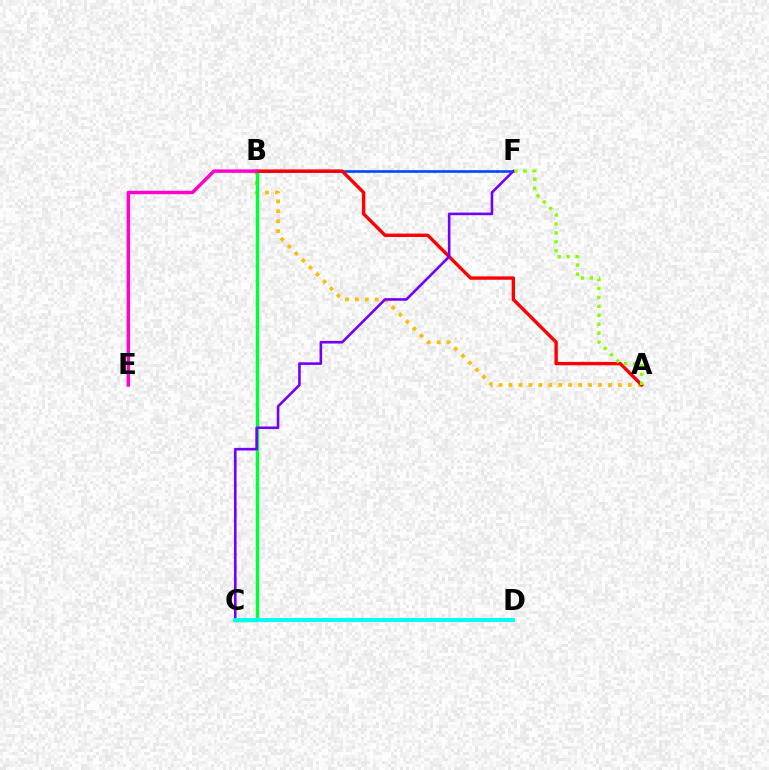{('A', 'B'): [{'color': '#ffbd00', 'line_style': 'dotted', 'thickness': 2.7}, {'color': '#ff0000', 'line_style': 'solid', 'thickness': 2.43}], ('B', 'F'): [{'color': '#004bff', 'line_style': 'solid', 'thickness': 1.92}], ('B', 'C'): [{'color': '#00ff39', 'line_style': 'solid', 'thickness': 2.47}], ('C', 'F'): [{'color': '#7200ff', 'line_style': 'solid', 'thickness': 1.88}], ('A', 'F'): [{'color': '#84ff00', 'line_style': 'dotted', 'thickness': 2.43}], ('B', 'E'): [{'color': '#ff00cf', 'line_style': 'solid', 'thickness': 2.48}], ('C', 'D'): [{'color': '#00fff6', 'line_style': 'solid', 'thickness': 2.82}]}